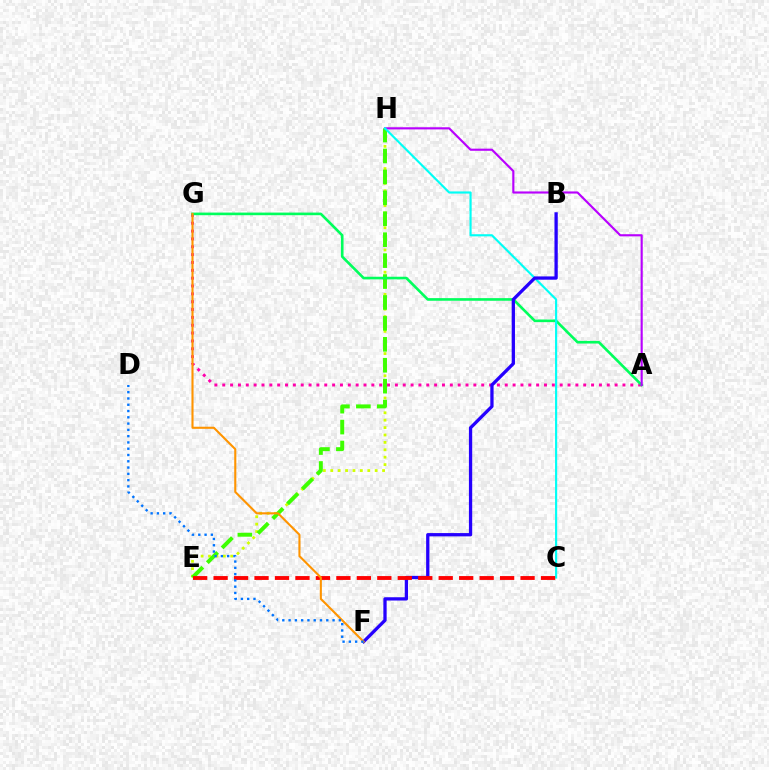{('E', 'H'): [{'color': '#d1ff00', 'line_style': 'dotted', 'thickness': 2.01}, {'color': '#3dff00', 'line_style': 'dashed', 'thickness': 2.84}], ('A', 'G'): [{'color': '#ff00ac', 'line_style': 'dotted', 'thickness': 2.13}, {'color': '#00ff5c', 'line_style': 'solid', 'thickness': 1.89}], ('A', 'H'): [{'color': '#b900ff', 'line_style': 'solid', 'thickness': 1.54}], ('C', 'H'): [{'color': '#00fff6', 'line_style': 'solid', 'thickness': 1.54}], ('B', 'F'): [{'color': '#2500ff', 'line_style': 'solid', 'thickness': 2.36}], ('C', 'E'): [{'color': '#ff0000', 'line_style': 'dashed', 'thickness': 2.78}], ('F', 'G'): [{'color': '#ff9400', 'line_style': 'solid', 'thickness': 1.51}], ('D', 'F'): [{'color': '#0074ff', 'line_style': 'dotted', 'thickness': 1.71}]}